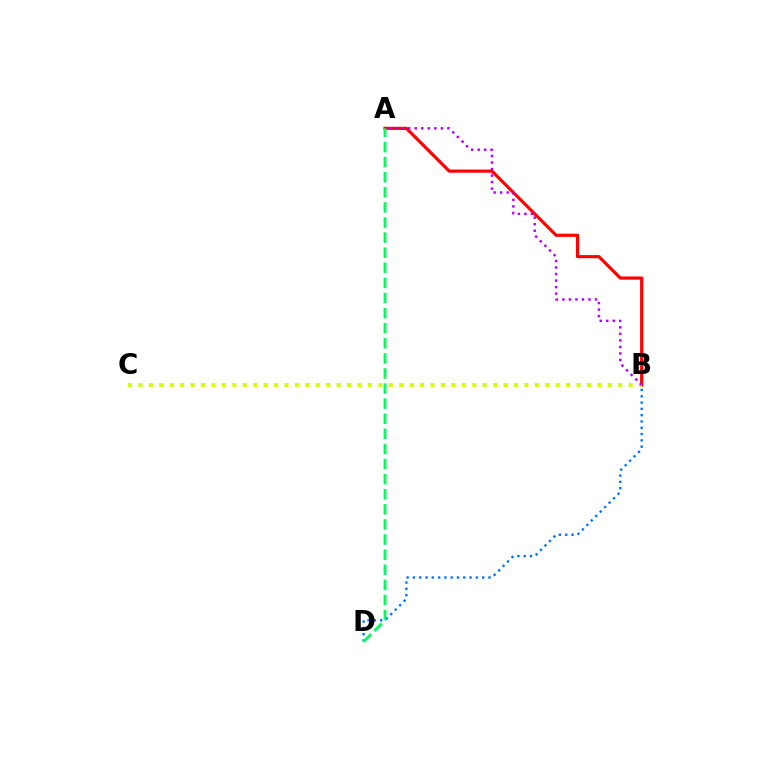{('A', 'B'): [{'color': '#ff0000', 'line_style': 'solid', 'thickness': 2.27}, {'color': '#b900ff', 'line_style': 'dotted', 'thickness': 1.77}], ('B', 'D'): [{'color': '#0074ff', 'line_style': 'dotted', 'thickness': 1.71}], ('B', 'C'): [{'color': '#d1ff00', 'line_style': 'dotted', 'thickness': 2.83}], ('A', 'D'): [{'color': '#00ff5c', 'line_style': 'dashed', 'thickness': 2.05}]}